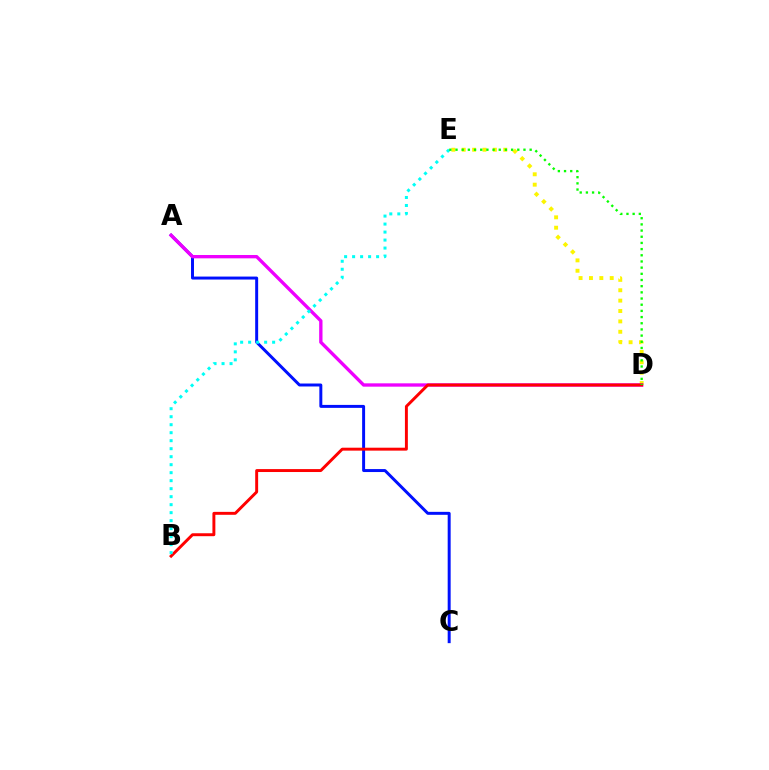{('A', 'C'): [{'color': '#0010ff', 'line_style': 'solid', 'thickness': 2.14}], ('D', 'E'): [{'color': '#fcf500', 'line_style': 'dotted', 'thickness': 2.82}, {'color': '#08ff00', 'line_style': 'dotted', 'thickness': 1.68}], ('A', 'D'): [{'color': '#ee00ff', 'line_style': 'solid', 'thickness': 2.4}], ('B', 'D'): [{'color': '#ff0000', 'line_style': 'solid', 'thickness': 2.11}], ('B', 'E'): [{'color': '#00fff6', 'line_style': 'dotted', 'thickness': 2.17}]}